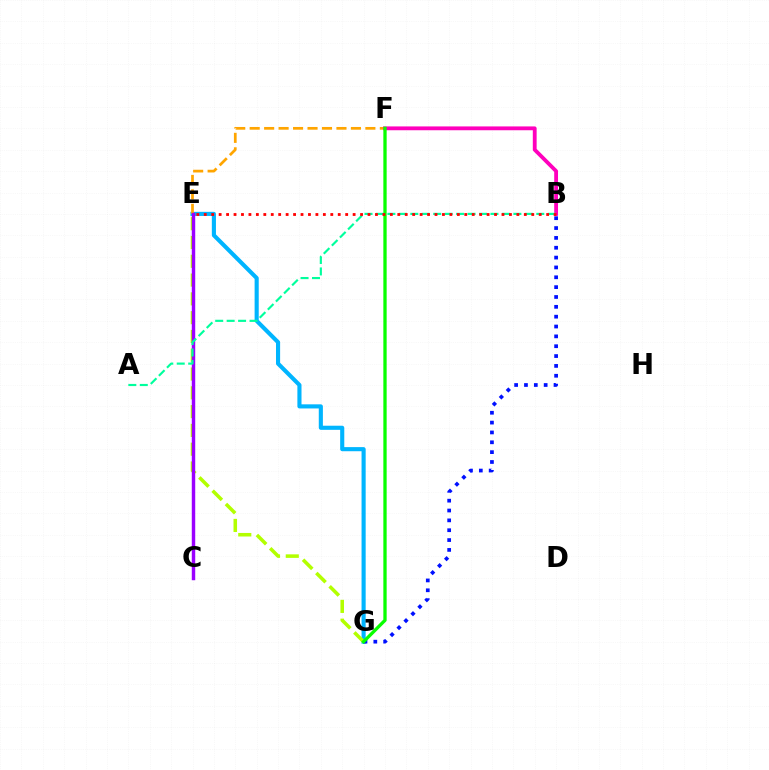{('E', 'G'): [{'color': '#00b5ff', 'line_style': 'solid', 'thickness': 2.96}, {'color': '#b3ff00', 'line_style': 'dashed', 'thickness': 2.55}], ('B', 'G'): [{'color': '#0010ff', 'line_style': 'dotted', 'thickness': 2.68}], ('E', 'F'): [{'color': '#ffa500', 'line_style': 'dashed', 'thickness': 1.96}], ('C', 'E'): [{'color': '#9b00ff', 'line_style': 'solid', 'thickness': 2.47}], ('B', 'F'): [{'color': '#ff00bd', 'line_style': 'solid', 'thickness': 2.75}], ('F', 'G'): [{'color': '#08ff00', 'line_style': 'solid', 'thickness': 2.38}], ('A', 'B'): [{'color': '#00ff9d', 'line_style': 'dashed', 'thickness': 1.56}], ('B', 'E'): [{'color': '#ff0000', 'line_style': 'dotted', 'thickness': 2.02}]}